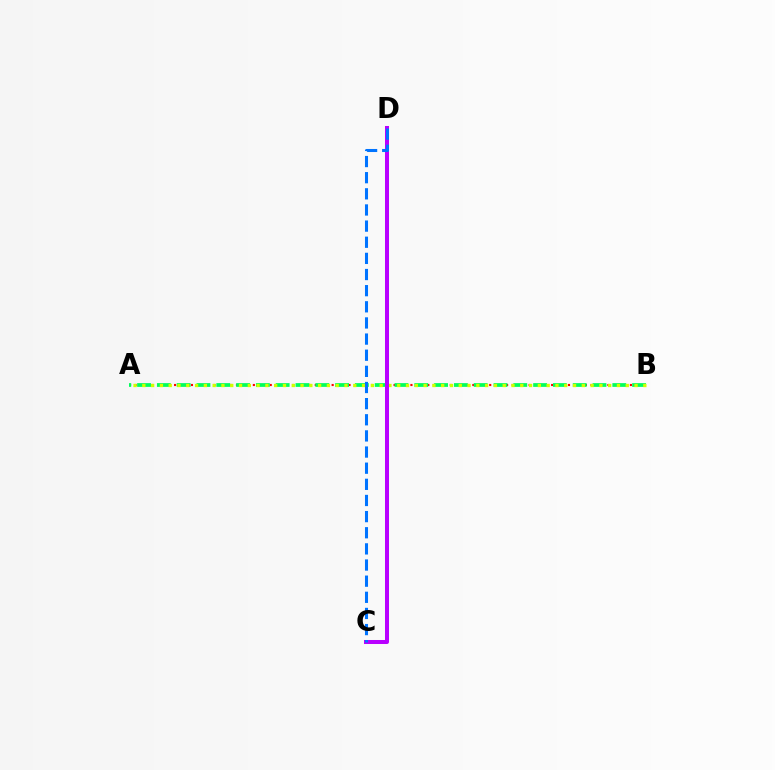{('A', 'B'): [{'color': '#ff0000', 'line_style': 'dotted', 'thickness': 1.53}, {'color': '#00ff5c', 'line_style': 'dashed', 'thickness': 2.69}, {'color': '#d1ff00', 'line_style': 'dotted', 'thickness': 2.39}], ('C', 'D'): [{'color': '#b900ff', 'line_style': 'solid', 'thickness': 2.89}, {'color': '#0074ff', 'line_style': 'dashed', 'thickness': 2.19}]}